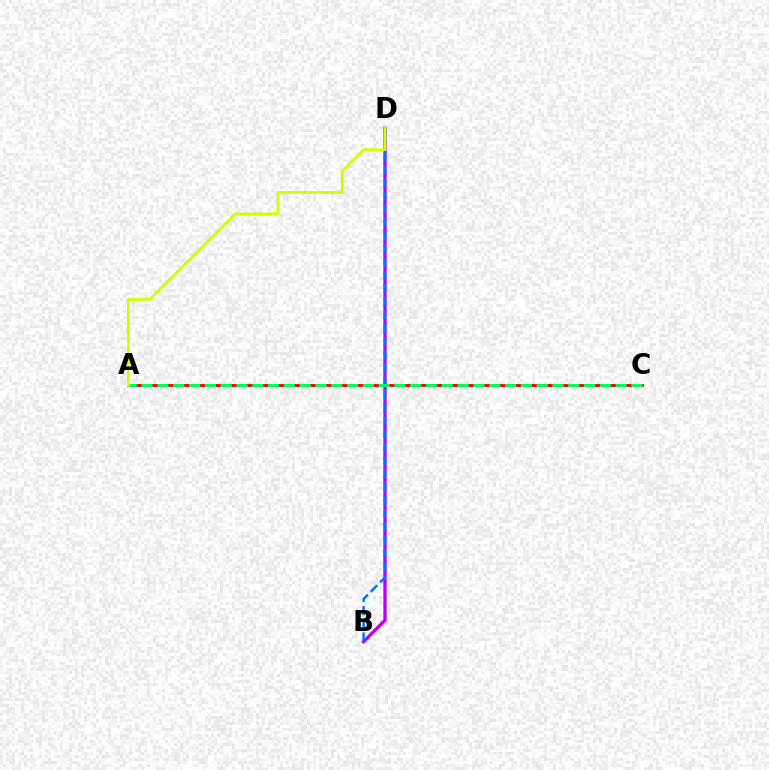{('B', 'D'): [{'color': '#b900ff', 'line_style': 'solid', 'thickness': 2.38}, {'color': '#0074ff', 'line_style': 'dashed', 'thickness': 1.8}], ('A', 'C'): [{'color': '#ff0000', 'line_style': 'solid', 'thickness': 2.07}, {'color': '#00ff5c', 'line_style': 'dashed', 'thickness': 2.15}], ('A', 'D'): [{'color': '#d1ff00', 'line_style': 'solid', 'thickness': 1.99}]}